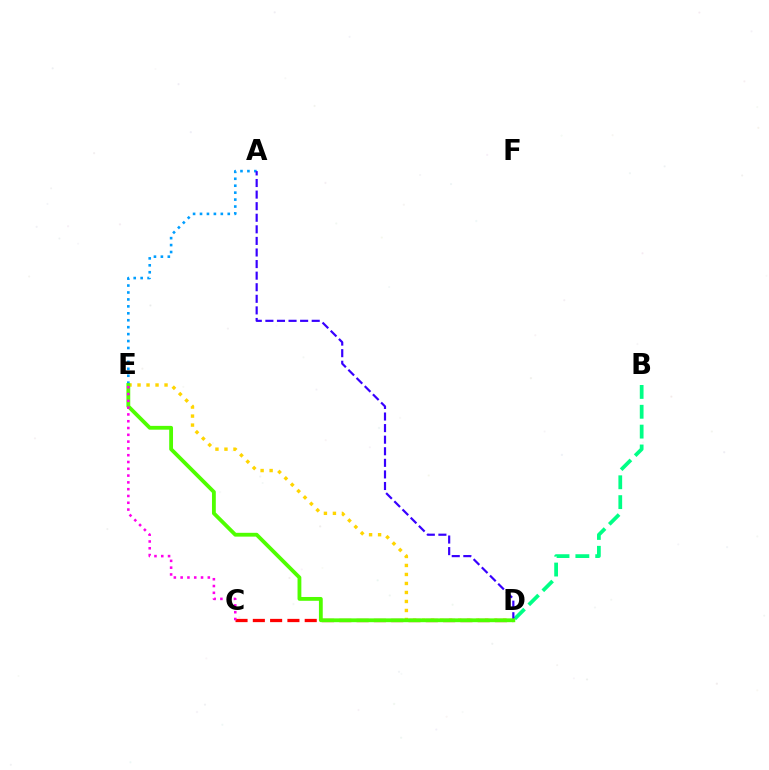{('D', 'E'): [{'color': '#ffd500', 'line_style': 'dotted', 'thickness': 2.45}, {'color': '#4fff00', 'line_style': 'solid', 'thickness': 2.75}], ('B', 'D'): [{'color': '#00ff86', 'line_style': 'dashed', 'thickness': 2.7}], ('C', 'D'): [{'color': '#ff0000', 'line_style': 'dashed', 'thickness': 2.35}], ('A', 'E'): [{'color': '#009eff', 'line_style': 'dotted', 'thickness': 1.88}], ('A', 'D'): [{'color': '#3700ff', 'line_style': 'dashed', 'thickness': 1.57}], ('C', 'E'): [{'color': '#ff00ed', 'line_style': 'dotted', 'thickness': 1.85}]}